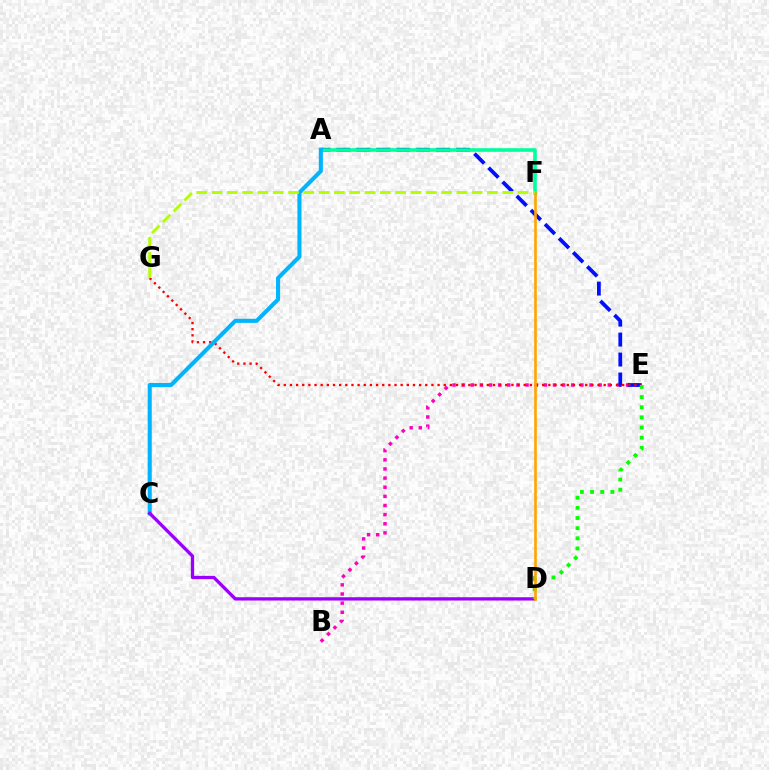{('B', 'E'): [{'color': '#ff00bd', 'line_style': 'dotted', 'thickness': 2.48}], ('A', 'E'): [{'color': '#0010ff', 'line_style': 'dashed', 'thickness': 2.71}], ('A', 'F'): [{'color': '#00ff9d', 'line_style': 'solid', 'thickness': 2.59}], ('E', 'G'): [{'color': '#ff0000', 'line_style': 'dotted', 'thickness': 1.67}], ('A', 'C'): [{'color': '#00b5ff', 'line_style': 'solid', 'thickness': 2.94}], ('C', 'D'): [{'color': '#9b00ff', 'line_style': 'solid', 'thickness': 2.38}], ('D', 'E'): [{'color': '#08ff00', 'line_style': 'dotted', 'thickness': 2.76}], ('D', 'F'): [{'color': '#ffa500', 'line_style': 'solid', 'thickness': 1.91}], ('F', 'G'): [{'color': '#b3ff00', 'line_style': 'dashed', 'thickness': 2.08}]}